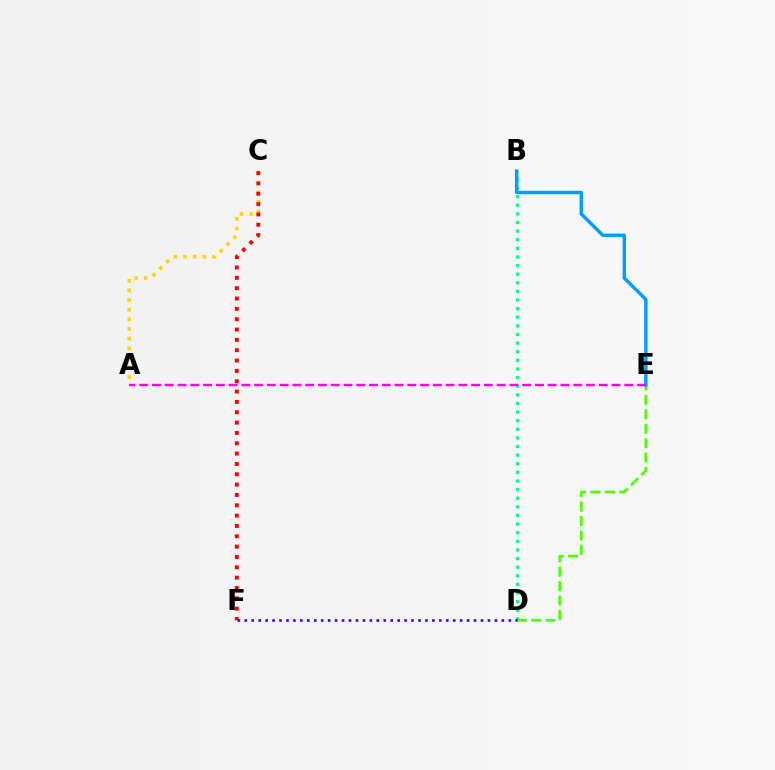{('A', 'C'): [{'color': '#ffd500', 'line_style': 'dotted', 'thickness': 2.62}], ('B', 'D'): [{'color': '#00ff86', 'line_style': 'dotted', 'thickness': 2.34}], ('D', 'E'): [{'color': '#4fff00', 'line_style': 'dashed', 'thickness': 1.96}], ('C', 'F'): [{'color': '#ff0000', 'line_style': 'dotted', 'thickness': 2.81}], ('D', 'F'): [{'color': '#3700ff', 'line_style': 'dotted', 'thickness': 1.89}], ('B', 'E'): [{'color': '#009eff', 'line_style': 'solid', 'thickness': 2.45}], ('A', 'E'): [{'color': '#ff00ed', 'line_style': 'dashed', 'thickness': 1.73}]}